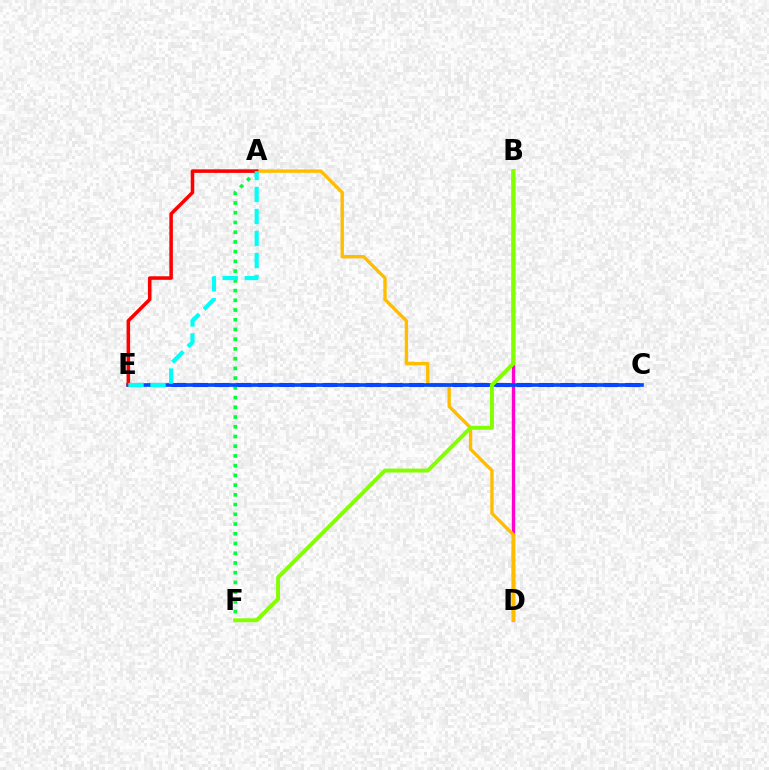{('B', 'D'): [{'color': '#ff00cf', 'line_style': 'solid', 'thickness': 2.39}], ('C', 'E'): [{'color': '#7200ff', 'line_style': 'dashed', 'thickness': 2.94}, {'color': '#004bff', 'line_style': 'solid', 'thickness': 2.63}], ('A', 'F'): [{'color': '#00ff39', 'line_style': 'dotted', 'thickness': 2.64}], ('A', 'D'): [{'color': '#ffbd00', 'line_style': 'solid', 'thickness': 2.42}], ('A', 'E'): [{'color': '#ff0000', 'line_style': 'solid', 'thickness': 2.55}, {'color': '#00fff6', 'line_style': 'dashed', 'thickness': 2.99}], ('B', 'F'): [{'color': '#84ff00', 'line_style': 'solid', 'thickness': 2.83}]}